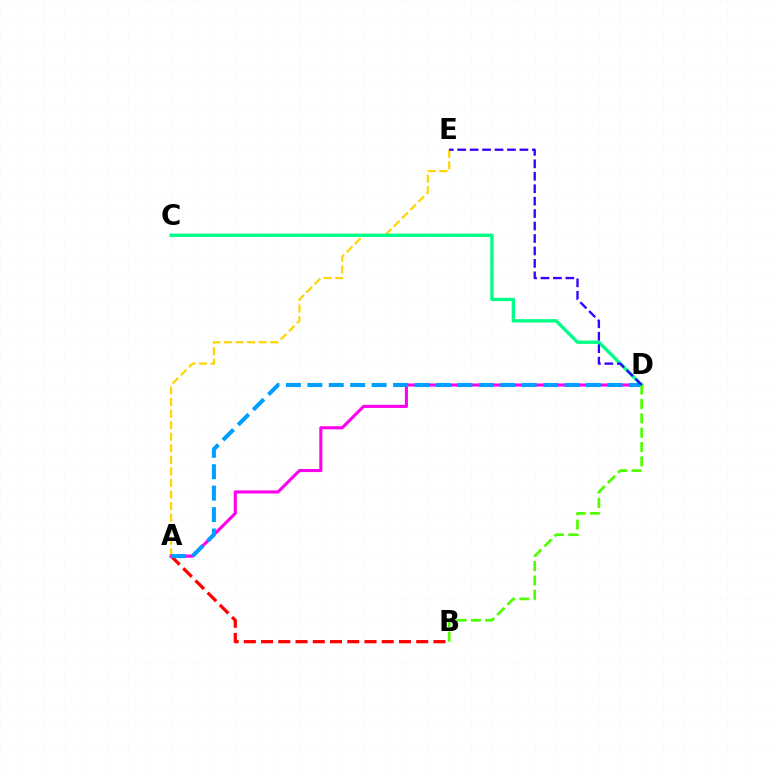{('A', 'B'): [{'color': '#ff0000', 'line_style': 'dashed', 'thickness': 2.34}], ('A', 'E'): [{'color': '#ffd500', 'line_style': 'dashed', 'thickness': 1.57}], ('A', 'D'): [{'color': '#ff00ed', 'line_style': 'solid', 'thickness': 2.22}, {'color': '#009eff', 'line_style': 'dashed', 'thickness': 2.91}], ('C', 'D'): [{'color': '#00ff86', 'line_style': 'solid', 'thickness': 2.41}], ('B', 'D'): [{'color': '#4fff00', 'line_style': 'dashed', 'thickness': 1.95}], ('D', 'E'): [{'color': '#3700ff', 'line_style': 'dashed', 'thickness': 1.69}]}